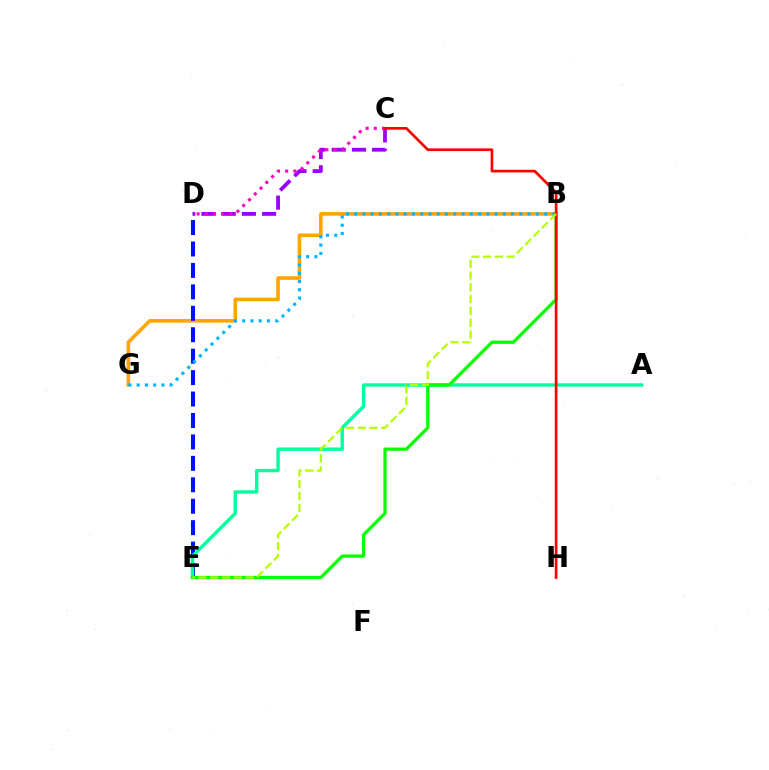{('B', 'G'): [{'color': '#ffa500', 'line_style': 'solid', 'thickness': 2.6}, {'color': '#00b5ff', 'line_style': 'dotted', 'thickness': 2.24}], ('C', 'D'): [{'color': '#9b00ff', 'line_style': 'dashed', 'thickness': 2.75}, {'color': '#ff00bd', 'line_style': 'dotted', 'thickness': 2.22}], ('D', 'E'): [{'color': '#0010ff', 'line_style': 'dashed', 'thickness': 2.91}], ('A', 'E'): [{'color': '#00ff9d', 'line_style': 'solid', 'thickness': 2.44}], ('B', 'E'): [{'color': '#08ff00', 'line_style': 'solid', 'thickness': 2.34}, {'color': '#b3ff00', 'line_style': 'dashed', 'thickness': 1.6}], ('C', 'H'): [{'color': '#ff0000', 'line_style': 'solid', 'thickness': 1.94}]}